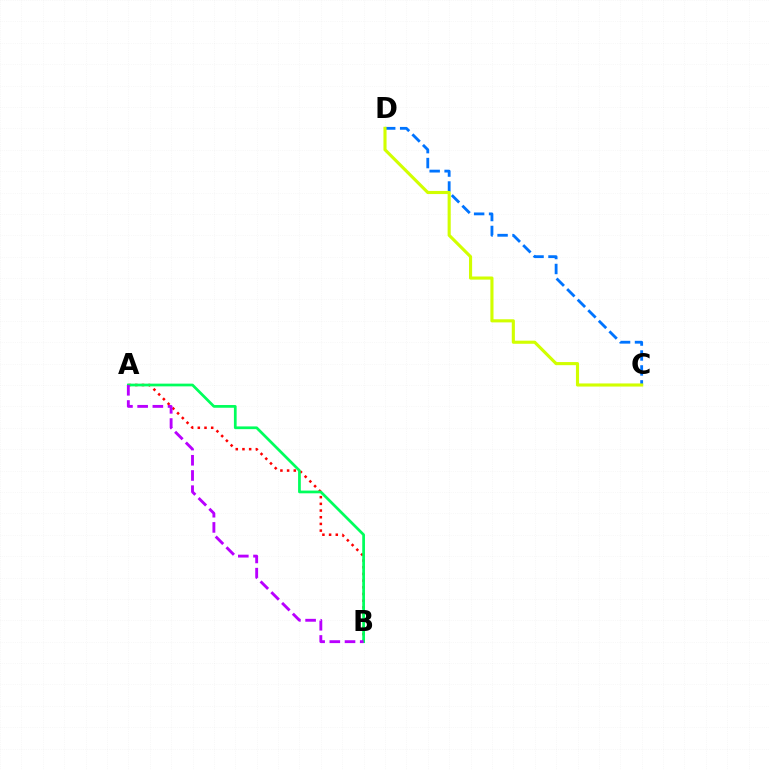{('A', 'B'): [{'color': '#ff0000', 'line_style': 'dotted', 'thickness': 1.82}, {'color': '#00ff5c', 'line_style': 'solid', 'thickness': 1.96}, {'color': '#b900ff', 'line_style': 'dashed', 'thickness': 2.06}], ('C', 'D'): [{'color': '#0074ff', 'line_style': 'dashed', 'thickness': 2.03}, {'color': '#d1ff00', 'line_style': 'solid', 'thickness': 2.24}]}